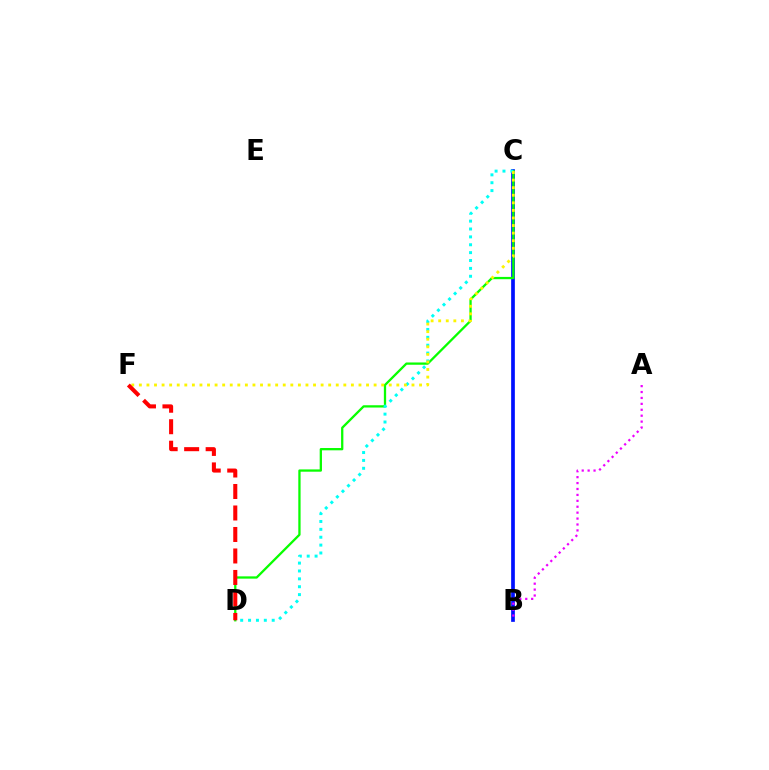{('B', 'C'): [{'color': '#0010ff', 'line_style': 'solid', 'thickness': 2.67}], ('C', 'D'): [{'color': '#08ff00', 'line_style': 'solid', 'thickness': 1.65}, {'color': '#00fff6', 'line_style': 'dotted', 'thickness': 2.14}], ('C', 'F'): [{'color': '#fcf500', 'line_style': 'dotted', 'thickness': 2.06}], ('A', 'B'): [{'color': '#ee00ff', 'line_style': 'dotted', 'thickness': 1.61}], ('D', 'F'): [{'color': '#ff0000', 'line_style': 'dashed', 'thickness': 2.92}]}